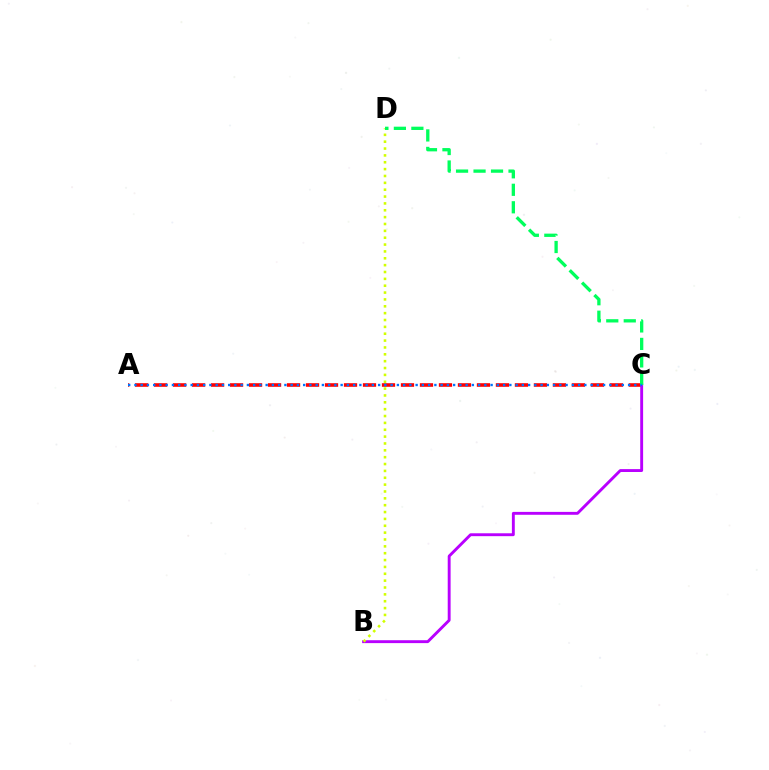{('A', 'C'): [{'color': '#ff0000', 'line_style': 'dashed', 'thickness': 2.58}, {'color': '#0074ff', 'line_style': 'dotted', 'thickness': 1.7}], ('B', 'C'): [{'color': '#b900ff', 'line_style': 'solid', 'thickness': 2.08}], ('B', 'D'): [{'color': '#d1ff00', 'line_style': 'dotted', 'thickness': 1.86}], ('C', 'D'): [{'color': '#00ff5c', 'line_style': 'dashed', 'thickness': 2.38}]}